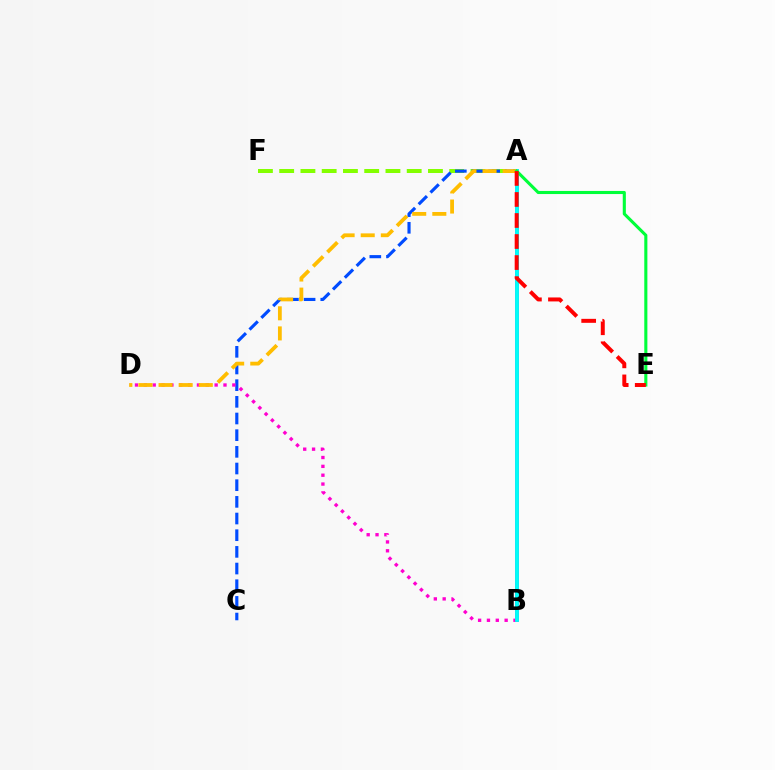{('A', 'F'): [{'color': '#84ff00', 'line_style': 'dashed', 'thickness': 2.89}], ('A', 'B'): [{'color': '#7200ff', 'line_style': 'solid', 'thickness': 2.56}, {'color': '#00fff6', 'line_style': 'solid', 'thickness': 2.75}], ('A', 'C'): [{'color': '#004bff', 'line_style': 'dashed', 'thickness': 2.26}], ('B', 'D'): [{'color': '#ff00cf', 'line_style': 'dotted', 'thickness': 2.4}], ('A', 'D'): [{'color': '#ffbd00', 'line_style': 'dashed', 'thickness': 2.73}], ('A', 'E'): [{'color': '#00ff39', 'line_style': 'solid', 'thickness': 2.23}, {'color': '#ff0000', 'line_style': 'dashed', 'thickness': 2.86}]}